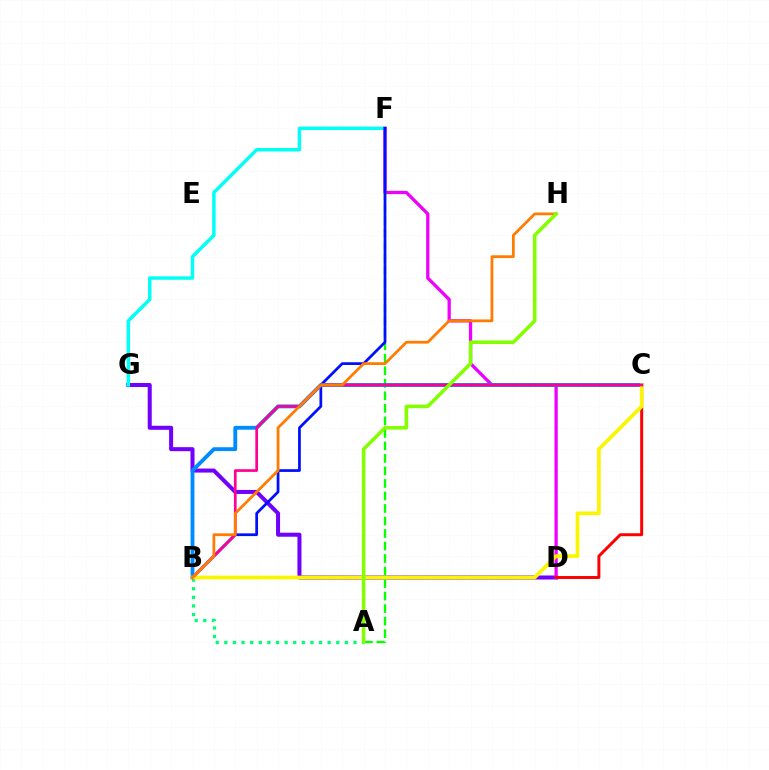{('D', 'G'): [{'color': '#7200ff', 'line_style': 'solid', 'thickness': 2.9}], ('A', 'F'): [{'color': '#08ff00', 'line_style': 'dashed', 'thickness': 1.7}], ('F', 'G'): [{'color': '#00fff6', 'line_style': 'solid', 'thickness': 2.49}], ('A', 'B'): [{'color': '#00ff74', 'line_style': 'dotted', 'thickness': 2.34}], ('D', 'F'): [{'color': '#ee00ff', 'line_style': 'solid', 'thickness': 2.35}], ('B', 'F'): [{'color': '#0010ff', 'line_style': 'solid', 'thickness': 1.97}], ('C', 'D'): [{'color': '#ff0000', 'line_style': 'solid', 'thickness': 2.13}], ('B', 'C'): [{'color': '#008cff', 'line_style': 'solid', 'thickness': 2.78}, {'color': '#fcf500', 'line_style': 'solid', 'thickness': 2.67}, {'color': '#ff0094', 'line_style': 'solid', 'thickness': 1.94}], ('B', 'H'): [{'color': '#ff7c00', 'line_style': 'solid', 'thickness': 2.0}], ('A', 'H'): [{'color': '#84ff00', 'line_style': 'solid', 'thickness': 2.56}]}